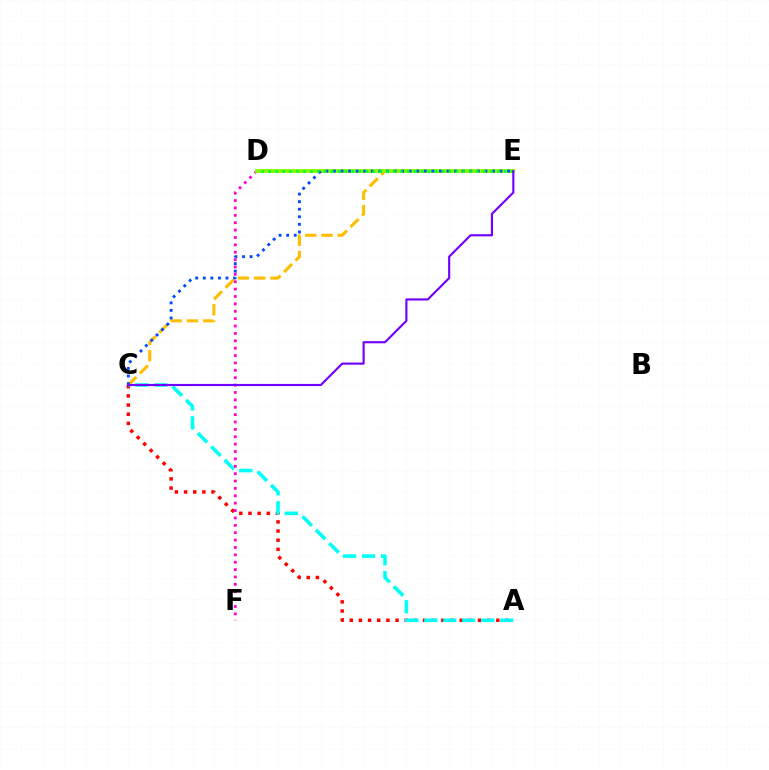{('A', 'C'): [{'color': '#ff0000', 'line_style': 'dotted', 'thickness': 2.49}, {'color': '#00fff6', 'line_style': 'dashed', 'thickness': 2.58}], ('D', 'F'): [{'color': '#ff00cf', 'line_style': 'dotted', 'thickness': 2.01}], ('C', 'E'): [{'color': '#ffbd00', 'line_style': 'dashed', 'thickness': 2.21}, {'color': '#004bff', 'line_style': 'dotted', 'thickness': 2.06}, {'color': '#7200ff', 'line_style': 'solid', 'thickness': 1.54}], ('D', 'E'): [{'color': '#84ff00', 'line_style': 'solid', 'thickness': 2.77}, {'color': '#00ff39', 'line_style': 'dotted', 'thickness': 1.88}]}